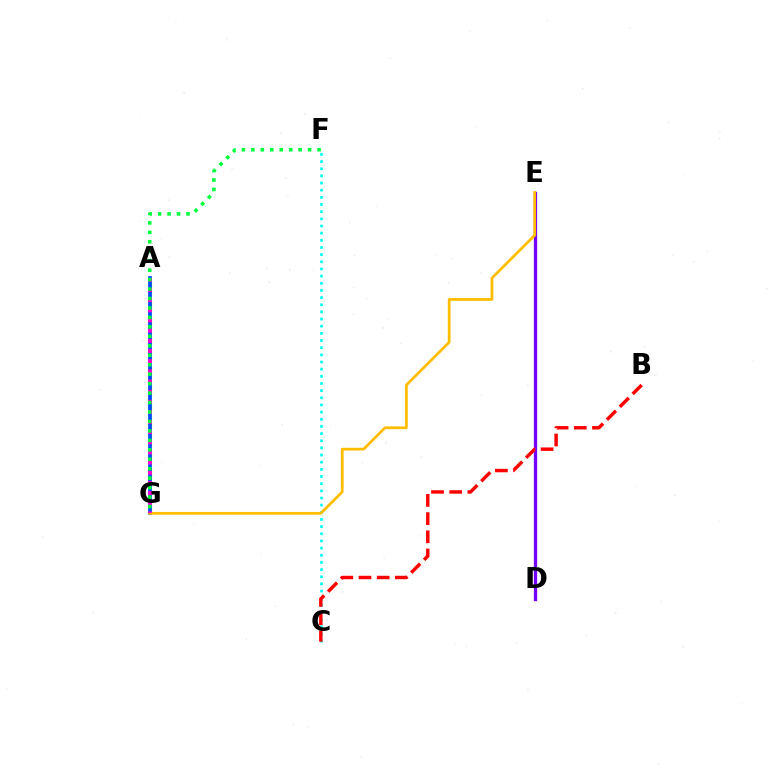{('A', 'G'): [{'color': '#84ff00', 'line_style': 'dashed', 'thickness': 2.29}, {'color': '#004bff', 'line_style': 'solid', 'thickness': 2.7}, {'color': '#ff00cf', 'line_style': 'dotted', 'thickness': 2.76}], ('C', 'F'): [{'color': '#00fff6', 'line_style': 'dotted', 'thickness': 1.94}], ('D', 'E'): [{'color': '#7200ff', 'line_style': 'solid', 'thickness': 2.36}], ('E', 'G'): [{'color': '#ffbd00', 'line_style': 'solid', 'thickness': 1.98}], ('F', 'G'): [{'color': '#00ff39', 'line_style': 'dotted', 'thickness': 2.57}], ('B', 'C'): [{'color': '#ff0000', 'line_style': 'dashed', 'thickness': 2.47}]}